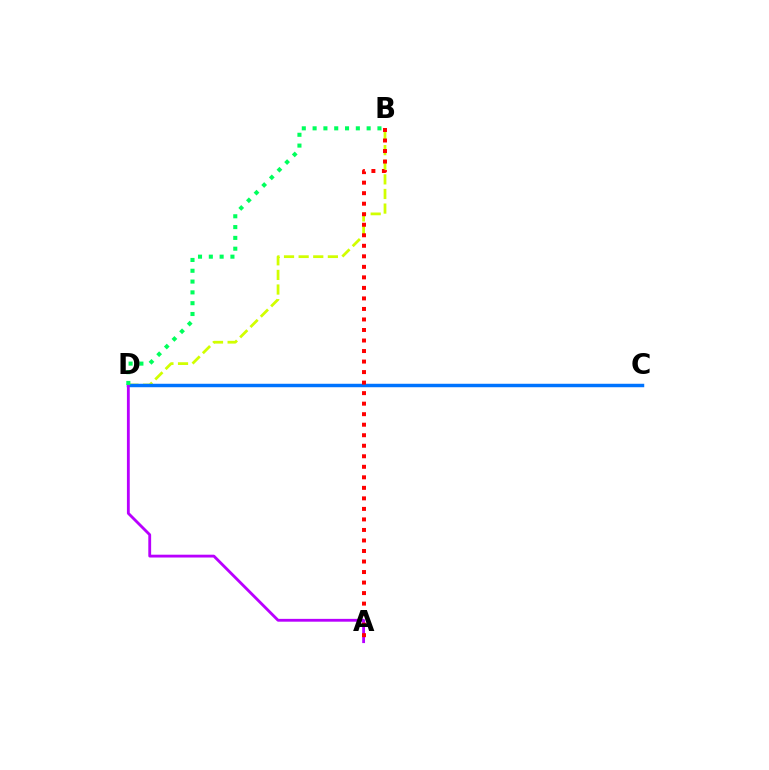{('B', 'D'): [{'color': '#d1ff00', 'line_style': 'dashed', 'thickness': 1.99}, {'color': '#00ff5c', 'line_style': 'dotted', 'thickness': 2.94}], ('C', 'D'): [{'color': '#0074ff', 'line_style': 'solid', 'thickness': 2.49}], ('A', 'D'): [{'color': '#b900ff', 'line_style': 'solid', 'thickness': 2.04}], ('A', 'B'): [{'color': '#ff0000', 'line_style': 'dotted', 'thickness': 2.86}]}